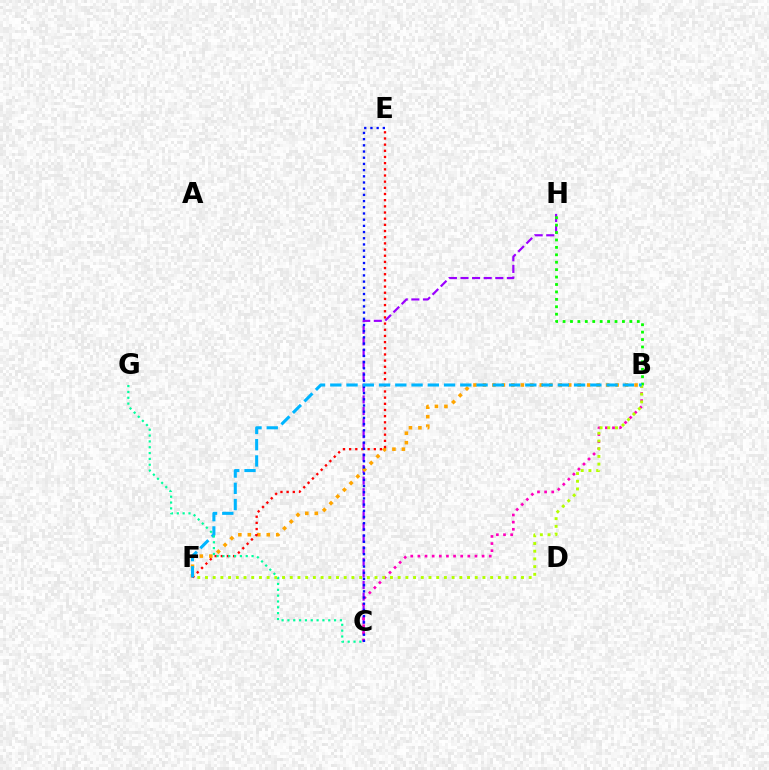{('C', 'H'): [{'color': '#9b00ff', 'line_style': 'dashed', 'thickness': 1.58}], ('B', 'F'): [{'color': '#ffa500', 'line_style': 'dotted', 'thickness': 2.57}, {'color': '#b3ff00', 'line_style': 'dotted', 'thickness': 2.09}, {'color': '#00b5ff', 'line_style': 'dashed', 'thickness': 2.21}], ('E', 'F'): [{'color': '#ff0000', 'line_style': 'dotted', 'thickness': 1.68}], ('B', 'H'): [{'color': '#08ff00', 'line_style': 'dotted', 'thickness': 2.02}], ('B', 'C'): [{'color': '#ff00bd', 'line_style': 'dotted', 'thickness': 1.94}], ('C', 'E'): [{'color': '#0010ff', 'line_style': 'dotted', 'thickness': 1.68}], ('C', 'G'): [{'color': '#00ff9d', 'line_style': 'dotted', 'thickness': 1.58}]}